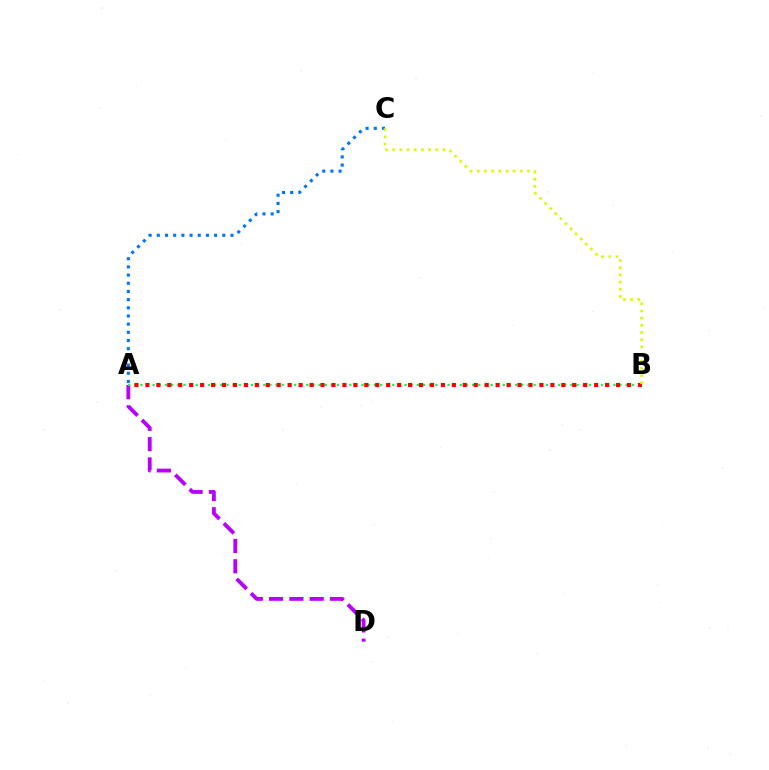{('A', 'D'): [{'color': '#b900ff', 'line_style': 'dashed', 'thickness': 2.76}], ('A', 'C'): [{'color': '#0074ff', 'line_style': 'dotted', 'thickness': 2.22}], ('A', 'B'): [{'color': '#00ff5c', 'line_style': 'dotted', 'thickness': 1.67}, {'color': '#ff0000', 'line_style': 'dotted', 'thickness': 2.97}], ('B', 'C'): [{'color': '#d1ff00', 'line_style': 'dotted', 'thickness': 1.95}]}